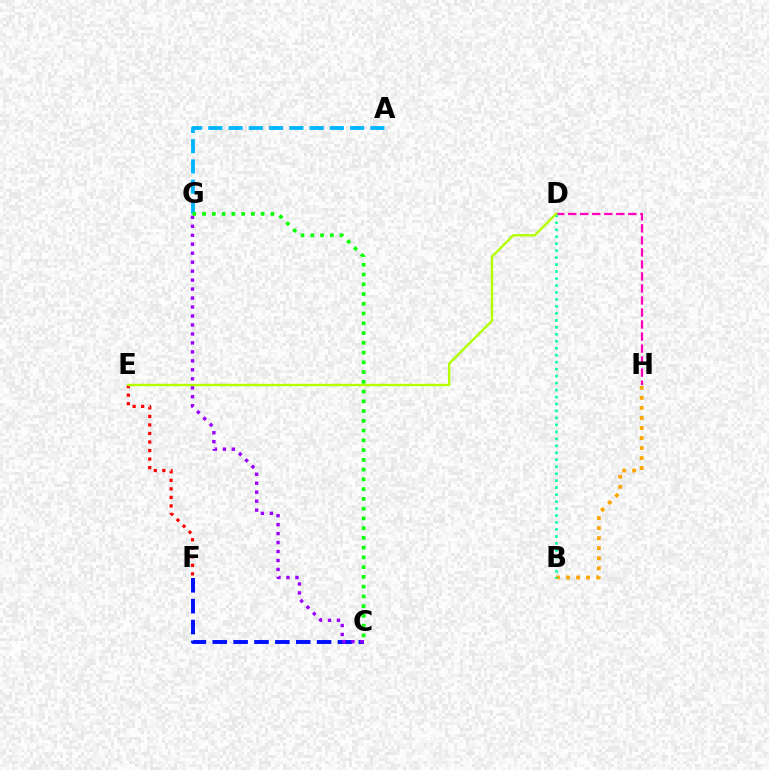{('E', 'F'): [{'color': '#ff0000', 'line_style': 'dotted', 'thickness': 2.32}], ('C', 'F'): [{'color': '#0010ff', 'line_style': 'dashed', 'thickness': 2.83}], ('B', 'H'): [{'color': '#ffa500', 'line_style': 'dotted', 'thickness': 2.73}], ('D', 'H'): [{'color': '#ff00bd', 'line_style': 'dashed', 'thickness': 1.63}], ('A', 'G'): [{'color': '#00b5ff', 'line_style': 'dashed', 'thickness': 2.75}], ('C', 'G'): [{'color': '#9b00ff', 'line_style': 'dotted', 'thickness': 2.44}, {'color': '#08ff00', 'line_style': 'dotted', 'thickness': 2.65}], ('B', 'D'): [{'color': '#00ff9d', 'line_style': 'dotted', 'thickness': 1.89}], ('D', 'E'): [{'color': '#b3ff00', 'line_style': 'solid', 'thickness': 1.72}]}